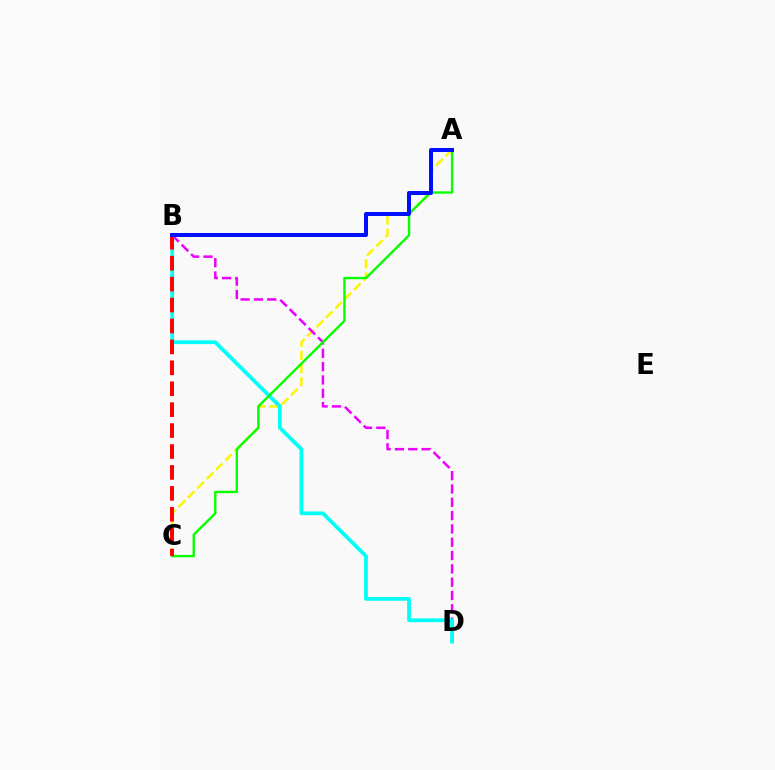{('A', 'C'): [{'color': '#fcf500', 'line_style': 'dashed', 'thickness': 1.79}, {'color': '#08ff00', 'line_style': 'solid', 'thickness': 1.71}], ('B', 'D'): [{'color': '#ee00ff', 'line_style': 'dashed', 'thickness': 1.81}, {'color': '#00fff6', 'line_style': 'solid', 'thickness': 2.7}], ('B', 'C'): [{'color': '#ff0000', 'line_style': 'dashed', 'thickness': 2.84}], ('A', 'B'): [{'color': '#0010ff', 'line_style': 'solid', 'thickness': 2.87}]}